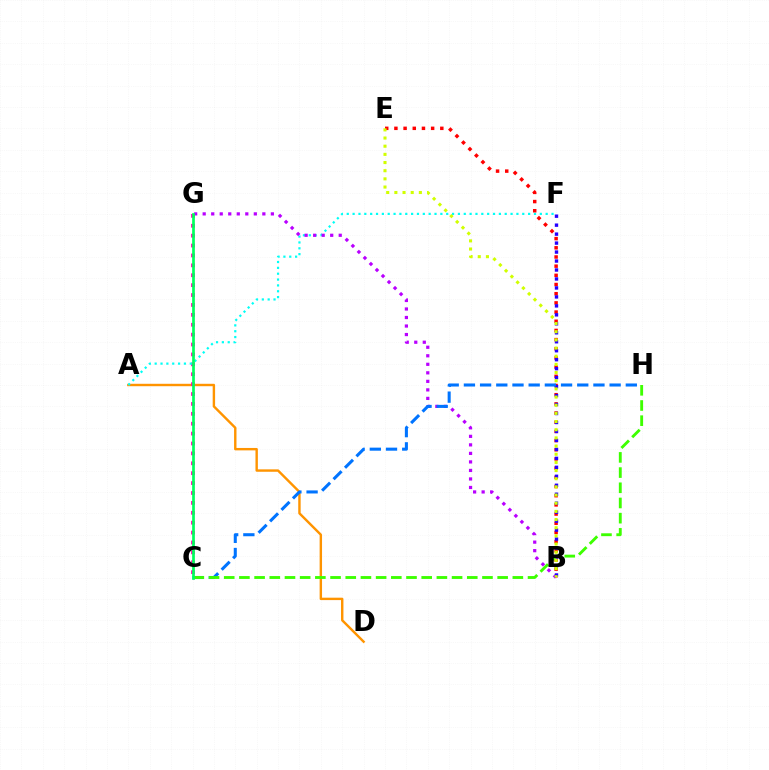{('A', 'D'): [{'color': '#ff9400', 'line_style': 'solid', 'thickness': 1.74}], ('C', 'G'): [{'color': '#ff00ac', 'line_style': 'dotted', 'thickness': 2.69}, {'color': '#00ff5c', 'line_style': 'solid', 'thickness': 1.95}], ('A', 'F'): [{'color': '#00fff6', 'line_style': 'dotted', 'thickness': 1.59}], ('B', 'E'): [{'color': '#ff0000', 'line_style': 'dotted', 'thickness': 2.49}, {'color': '#d1ff00', 'line_style': 'dotted', 'thickness': 2.22}], ('B', 'G'): [{'color': '#b900ff', 'line_style': 'dotted', 'thickness': 2.32}], ('B', 'F'): [{'color': '#2500ff', 'line_style': 'dotted', 'thickness': 2.44}], ('C', 'H'): [{'color': '#0074ff', 'line_style': 'dashed', 'thickness': 2.2}, {'color': '#3dff00', 'line_style': 'dashed', 'thickness': 2.06}]}